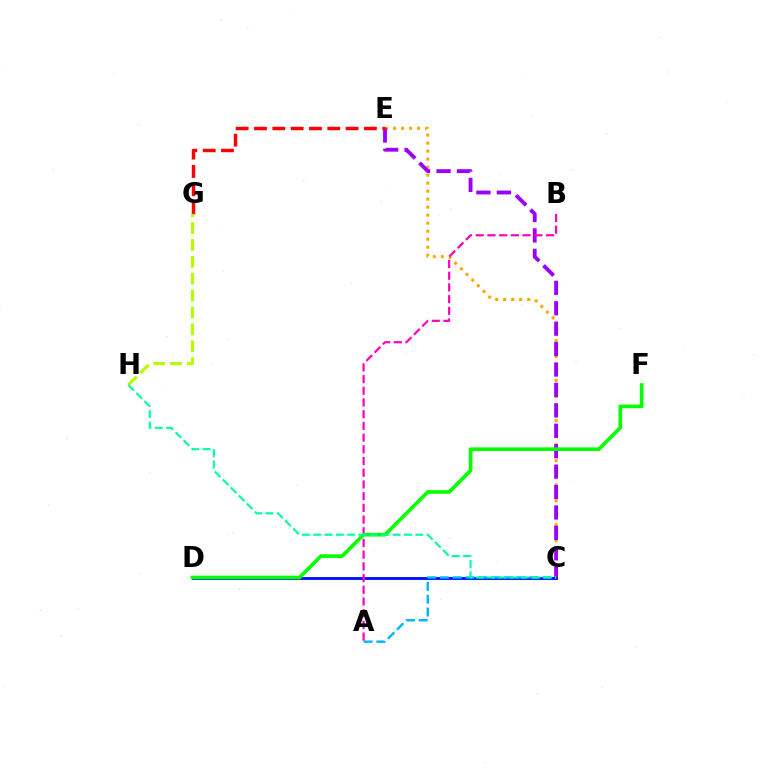{('C', 'E'): [{'color': '#ffa500', 'line_style': 'dotted', 'thickness': 2.18}, {'color': '#9b00ff', 'line_style': 'dashed', 'thickness': 2.77}], ('C', 'D'): [{'color': '#0010ff', 'line_style': 'solid', 'thickness': 2.06}], ('A', 'B'): [{'color': '#ff00bd', 'line_style': 'dashed', 'thickness': 1.59}], ('E', 'G'): [{'color': '#ff0000', 'line_style': 'dashed', 'thickness': 2.49}], ('D', 'F'): [{'color': '#08ff00', 'line_style': 'solid', 'thickness': 2.63}], ('G', 'H'): [{'color': '#b3ff00', 'line_style': 'dashed', 'thickness': 2.29}], ('A', 'C'): [{'color': '#00b5ff', 'line_style': 'dashed', 'thickness': 1.74}], ('C', 'H'): [{'color': '#00ff9d', 'line_style': 'dashed', 'thickness': 1.54}]}